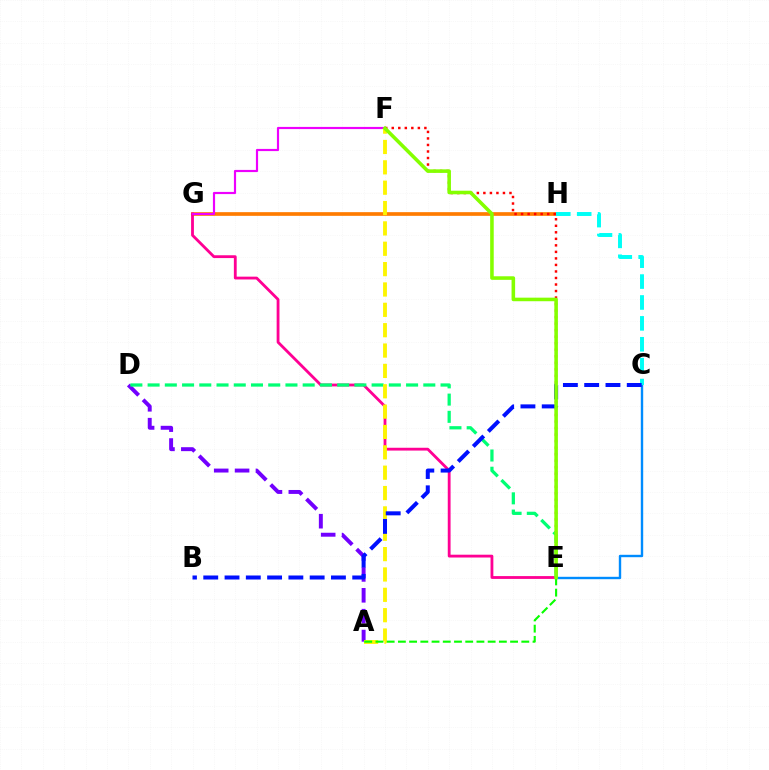{('G', 'H'): [{'color': '#ff7c00', 'line_style': 'solid', 'thickness': 2.65}], ('C', 'E'): [{'color': '#008cff', 'line_style': 'solid', 'thickness': 1.73}], ('E', 'G'): [{'color': '#ff0094', 'line_style': 'solid', 'thickness': 2.03}], ('C', 'H'): [{'color': '#00fff6', 'line_style': 'dashed', 'thickness': 2.84}], ('E', 'F'): [{'color': '#ff0000', 'line_style': 'dotted', 'thickness': 1.77}, {'color': '#84ff00', 'line_style': 'solid', 'thickness': 2.57}], ('A', 'D'): [{'color': '#7200ff', 'line_style': 'dashed', 'thickness': 2.84}], ('F', 'G'): [{'color': '#ee00ff', 'line_style': 'solid', 'thickness': 1.57}], ('D', 'E'): [{'color': '#00ff74', 'line_style': 'dashed', 'thickness': 2.34}], ('A', 'F'): [{'color': '#fcf500', 'line_style': 'dashed', 'thickness': 2.77}], ('A', 'E'): [{'color': '#08ff00', 'line_style': 'dashed', 'thickness': 1.52}], ('B', 'C'): [{'color': '#0010ff', 'line_style': 'dashed', 'thickness': 2.89}]}